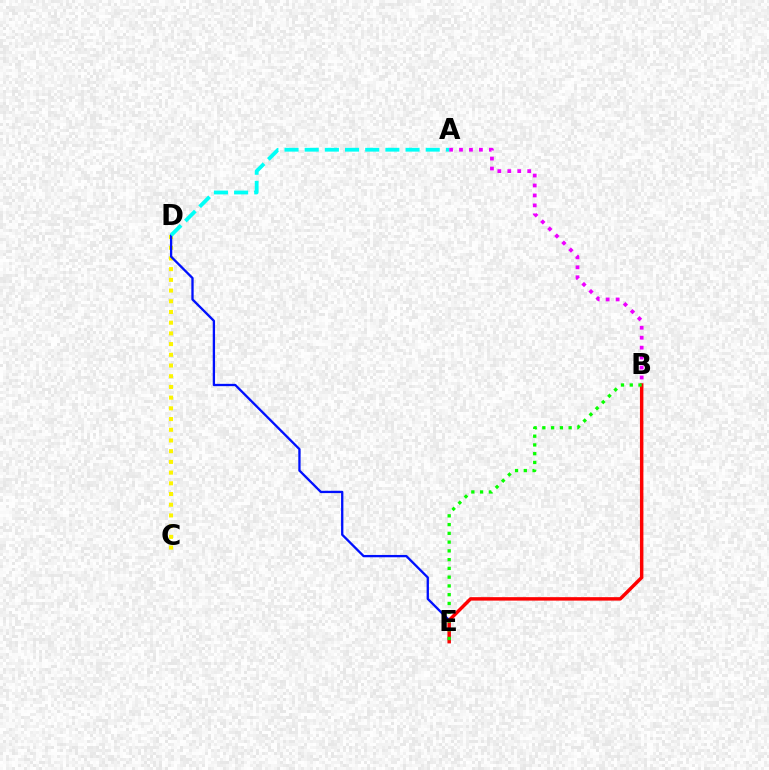{('A', 'B'): [{'color': '#ee00ff', 'line_style': 'dotted', 'thickness': 2.7}], ('C', 'D'): [{'color': '#fcf500', 'line_style': 'dotted', 'thickness': 2.91}], ('D', 'E'): [{'color': '#0010ff', 'line_style': 'solid', 'thickness': 1.67}], ('A', 'D'): [{'color': '#00fff6', 'line_style': 'dashed', 'thickness': 2.74}], ('B', 'E'): [{'color': '#ff0000', 'line_style': 'solid', 'thickness': 2.48}, {'color': '#08ff00', 'line_style': 'dotted', 'thickness': 2.38}]}